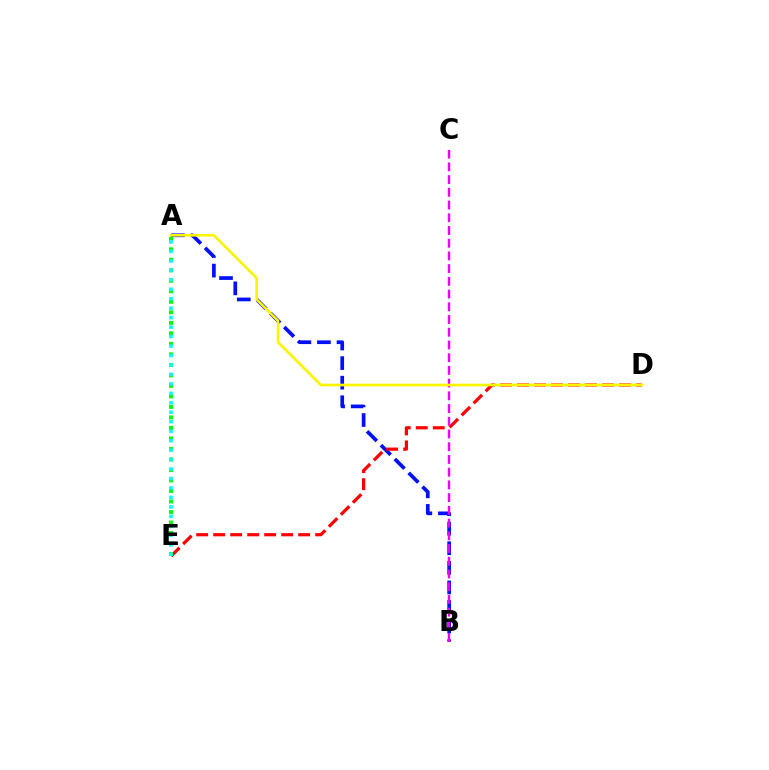{('A', 'B'): [{'color': '#0010ff', 'line_style': 'dashed', 'thickness': 2.66}], ('D', 'E'): [{'color': '#ff0000', 'line_style': 'dashed', 'thickness': 2.31}], ('B', 'C'): [{'color': '#ee00ff', 'line_style': 'dashed', 'thickness': 1.73}], ('A', 'E'): [{'color': '#08ff00', 'line_style': 'dotted', 'thickness': 2.86}, {'color': '#00fff6', 'line_style': 'dotted', 'thickness': 2.57}], ('A', 'D'): [{'color': '#fcf500', 'line_style': 'solid', 'thickness': 1.92}]}